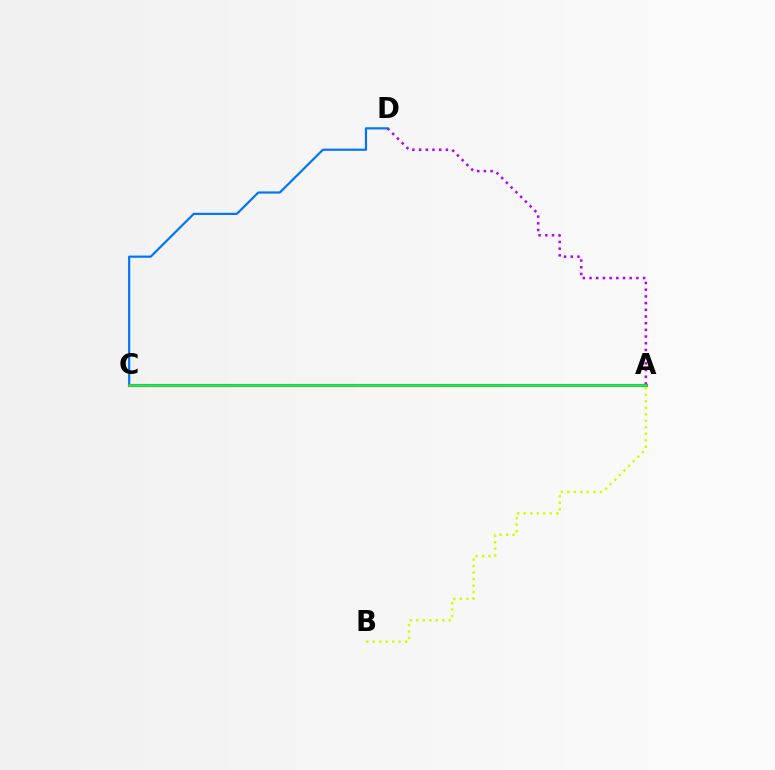{('A', 'D'): [{'color': '#b900ff', 'line_style': 'dotted', 'thickness': 1.82}], ('C', 'D'): [{'color': '#0074ff', 'line_style': 'solid', 'thickness': 1.57}], ('A', 'C'): [{'color': '#ff0000', 'line_style': 'solid', 'thickness': 2.24}, {'color': '#00ff5c', 'line_style': 'solid', 'thickness': 1.83}], ('A', 'B'): [{'color': '#d1ff00', 'line_style': 'dotted', 'thickness': 1.77}]}